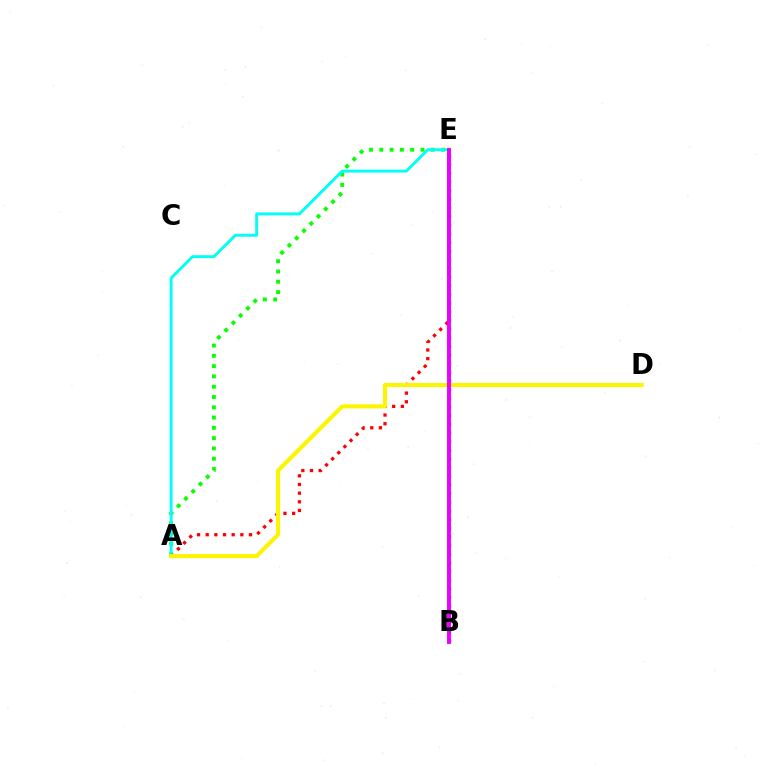{('A', 'E'): [{'color': '#08ff00', 'line_style': 'dotted', 'thickness': 2.8}, {'color': '#ff0000', 'line_style': 'dotted', 'thickness': 2.35}, {'color': '#00fff6', 'line_style': 'solid', 'thickness': 2.1}], ('A', 'D'): [{'color': '#fcf500', 'line_style': 'solid', 'thickness': 2.93}], ('B', 'E'): [{'color': '#0010ff', 'line_style': 'dotted', 'thickness': 2.35}, {'color': '#ee00ff', 'line_style': 'solid', 'thickness': 2.84}]}